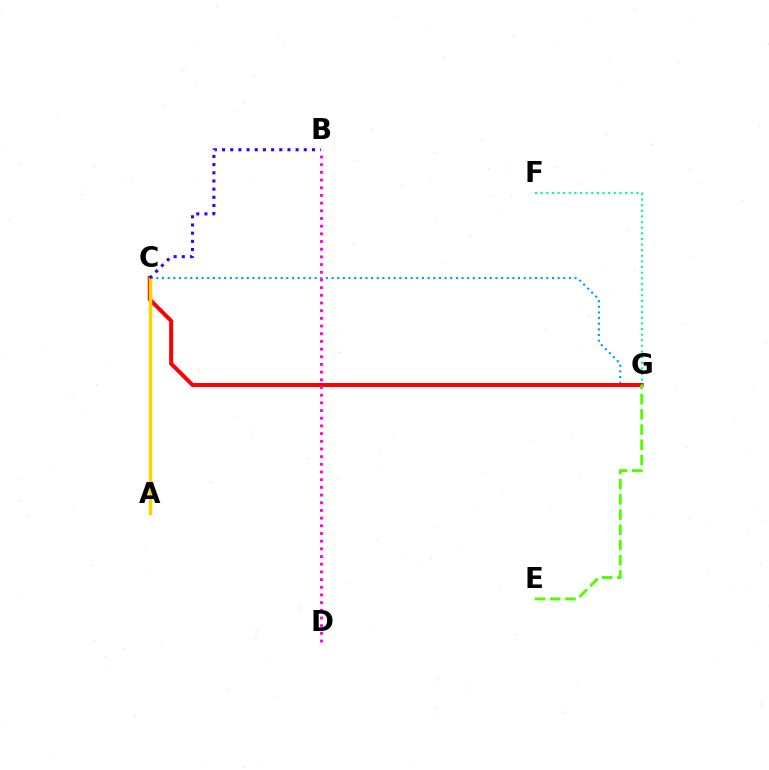{('C', 'G'): [{'color': '#009eff', 'line_style': 'dotted', 'thickness': 1.54}, {'color': '#ff0000', 'line_style': 'solid', 'thickness': 2.86}], ('B', 'D'): [{'color': '#ff00ed', 'line_style': 'dotted', 'thickness': 2.09}], ('E', 'G'): [{'color': '#4fff00', 'line_style': 'dashed', 'thickness': 2.07}], ('A', 'C'): [{'color': '#ffd500', 'line_style': 'solid', 'thickness': 2.48}], ('B', 'C'): [{'color': '#3700ff', 'line_style': 'dotted', 'thickness': 2.22}], ('F', 'G'): [{'color': '#00ff86', 'line_style': 'dotted', 'thickness': 1.53}]}